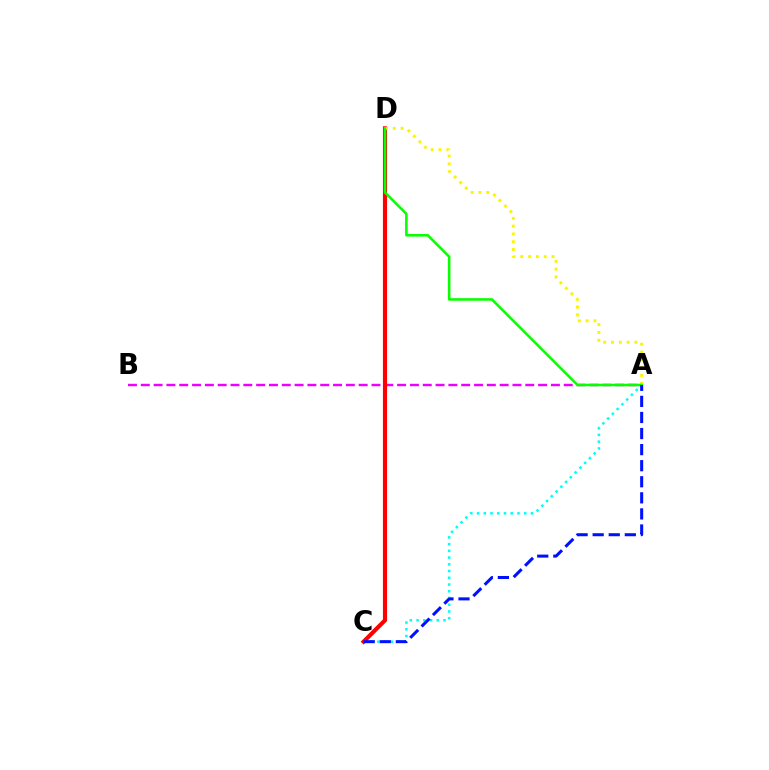{('A', 'C'): [{'color': '#00fff6', 'line_style': 'dotted', 'thickness': 1.83}, {'color': '#0010ff', 'line_style': 'dashed', 'thickness': 2.18}], ('A', 'B'): [{'color': '#ee00ff', 'line_style': 'dashed', 'thickness': 1.74}], ('C', 'D'): [{'color': '#ff0000', 'line_style': 'solid', 'thickness': 2.98}], ('A', 'D'): [{'color': '#fcf500', 'line_style': 'dotted', 'thickness': 2.12}, {'color': '#08ff00', 'line_style': 'solid', 'thickness': 1.85}]}